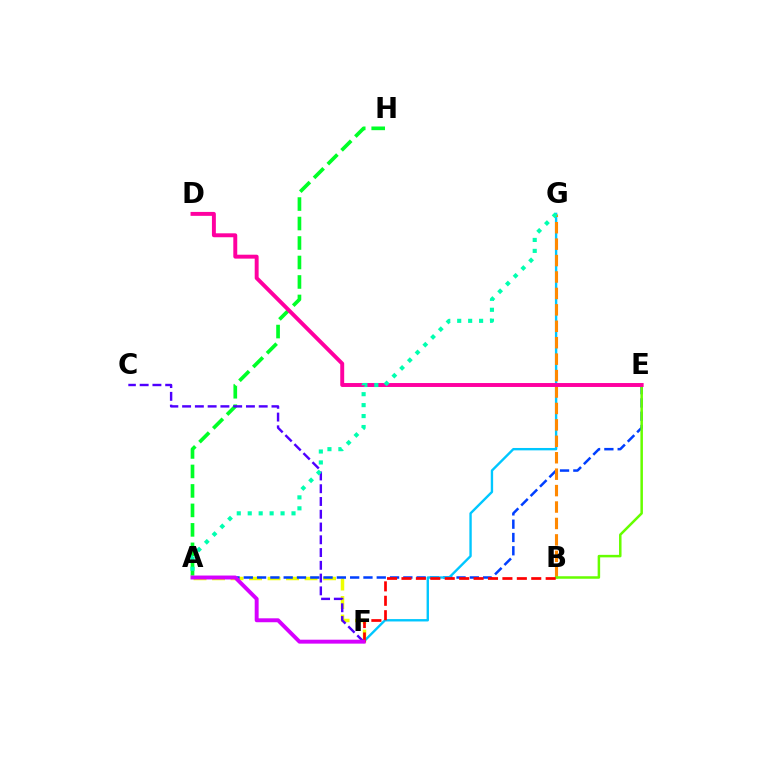{('A', 'F'): [{'color': '#eeff00', 'line_style': 'dashed', 'thickness': 2.51}, {'color': '#d600ff', 'line_style': 'solid', 'thickness': 2.83}], ('A', 'E'): [{'color': '#003fff', 'line_style': 'dashed', 'thickness': 1.81}], ('F', 'G'): [{'color': '#00c7ff', 'line_style': 'solid', 'thickness': 1.71}], ('A', 'H'): [{'color': '#00ff27', 'line_style': 'dashed', 'thickness': 2.65}], ('C', 'F'): [{'color': '#4f00ff', 'line_style': 'dashed', 'thickness': 1.73}], ('B', 'G'): [{'color': '#ff8800', 'line_style': 'dashed', 'thickness': 2.23}], ('B', 'E'): [{'color': '#66ff00', 'line_style': 'solid', 'thickness': 1.81}], ('B', 'F'): [{'color': '#ff0000', 'line_style': 'dashed', 'thickness': 1.96}], ('D', 'E'): [{'color': '#ff00a0', 'line_style': 'solid', 'thickness': 2.83}], ('A', 'G'): [{'color': '#00ffaf', 'line_style': 'dotted', 'thickness': 2.97}]}